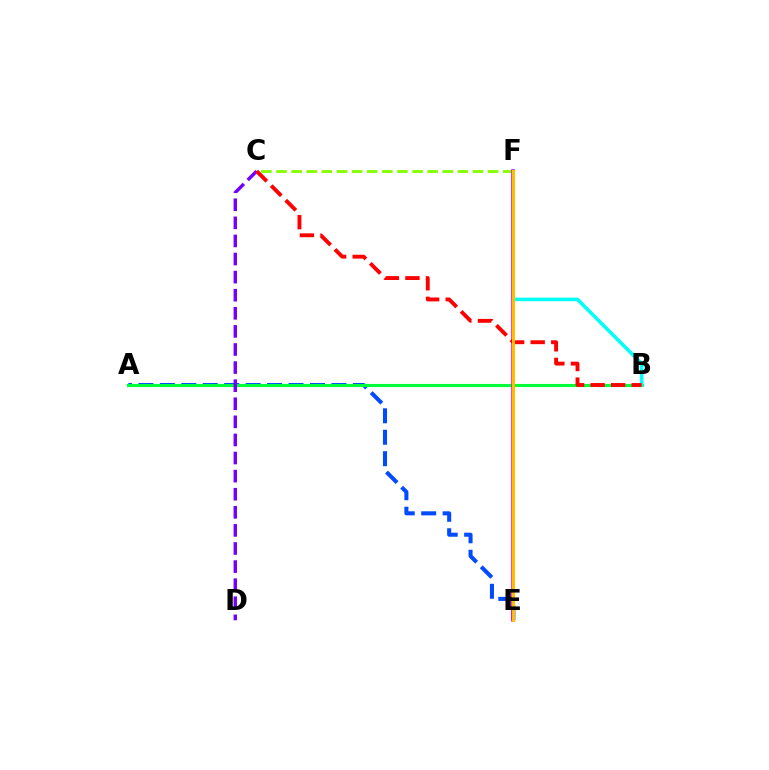{('A', 'E'): [{'color': '#004bff', 'line_style': 'dashed', 'thickness': 2.91}], ('A', 'B'): [{'color': '#00ff39', 'line_style': 'solid', 'thickness': 2.23}], ('C', 'F'): [{'color': '#84ff00', 'line_style': 'dashed', 'thickness': 2.05}], ('B', 'F'): [{'color': '#00fff6', 'line_style': 'solid', 'thickness': 2.57}], ('E', 'F'): [{'color': '#ff00cf', 'line_style': 'solid', 'thickness': 2.53}, {'color': '#ffbd00', 'line_style': 'solid', 'thickness': 2.16}], ('C', 'D'): [{'color': '#7200ff', 'line_style': 'dashed', 'thickness': 2.46}], ('B', 'C'): [{'color': '#ff0000', 'line_style': 'dashed', 'thickness': 2.79}]}